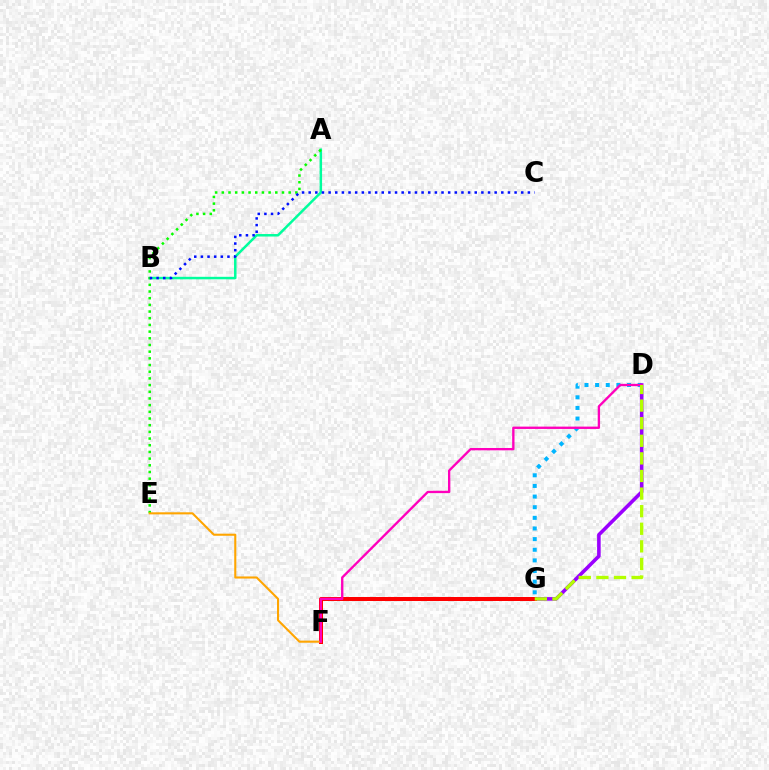{('D', 'G'): [{'color': '#00b5ff', 'line_style': 'dotted', 'thickness': 2.89}, {'color': '#9b00ff', 'line_style': 'solid', 'thickness': 2.58}, {'color': '#b3ff00', 'line_style': 'dashed', 'thickness': 2.39}], ('A', 'B'): [{'color': '#00ff9d', 'line_style': 'solid', 'thickness': 1.79}], ('A', 'E'): [{'color': '#08ff00', 'line_style': 'dotted', 'thickness': 1.82}], ('F', 'G'): [{'color': '#ff0000', 'line_style': 'solid', 'thickness': 2.88}], ('E', 'F'): [{'color': '#ffa500', 'line_style': 'solid', 'thickness': 1.51}], ('D', 'F'): [{'color': '#ff00bd', 'line_style': 'solid', 'thickness': 1.69}], ('B', 'C'): [{'color': '#0010ff', 'line_style': 'dotted', 'thickness': 1.8}]}